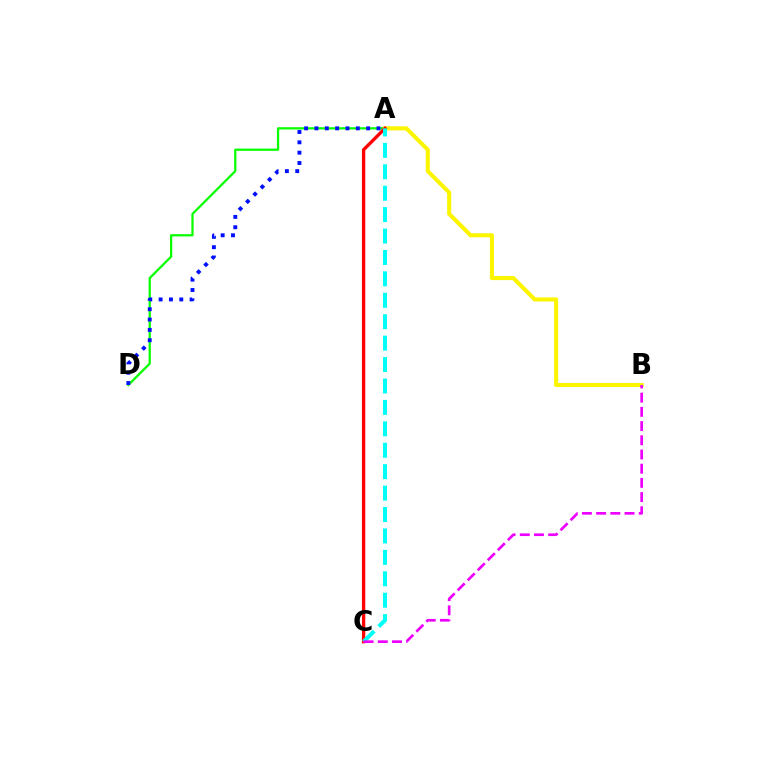{('A', 'D'): [{'color': '#08ff00', 'line_style': 'solid', 'thickness': 1.63}, {'color': '#0010ff', 'line_style': 'dotted', 'thickness': 2.81}], ('A', 'B'): [{'color': '#fcf500', 'line_style': 'solid', 'thickness': 2.93}], ('A', 'C'): [{'color': '#ff0000', 'line_style': 'solid', 'thickness': 2.41}, {'color': '#00fff6', 'line_style': 'dashed', 'thickness': 2.91}], ('B', 'C'): [{'color': '#ee00ff', 'line_style': 'dashed', 'thickness': 1.93}]}